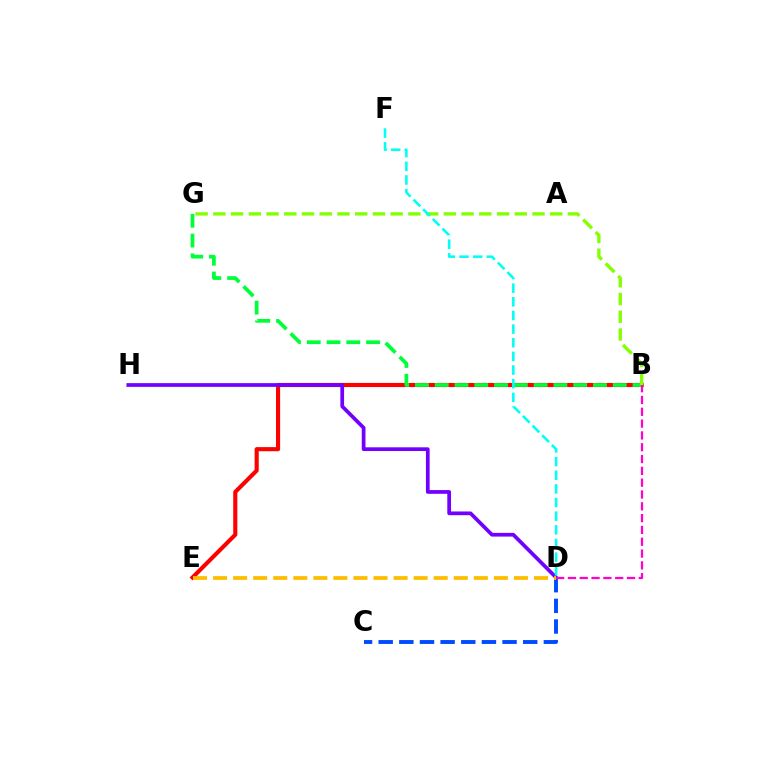{('B', 'E'): [{'color': '#ff0000', 'line_style': 'solid', 'thickness': 2.96}], ('D', 'H'): [{'color': '#7200ff', 'line_style': 'solid', 'thickness': 2.68}], ('B', 'G'): [{'color': '#00ff39', 'line_style': 'dashed', 'thickness': 2.69}, {'color': '#84ff00', 'line_style': 'dashed', 'thickness': 2.41}], ('C', 'D'): [{'color': '#004bff', 'line_style': 'dashed', 'thickness': 2.8}], ('B', 'D'): [{'color': '#ff00cf', 'line_style': 'dashed', 'thickness': 1.6}], ('D', 'E'): [{'color': '#ffbd00', 'line_style': 'dashed', 'thickness': 2.73}], ('D', 'F'): [{'color': '#00fff6', 'line_style': 'dashed', 'thickness': 1.85}]}